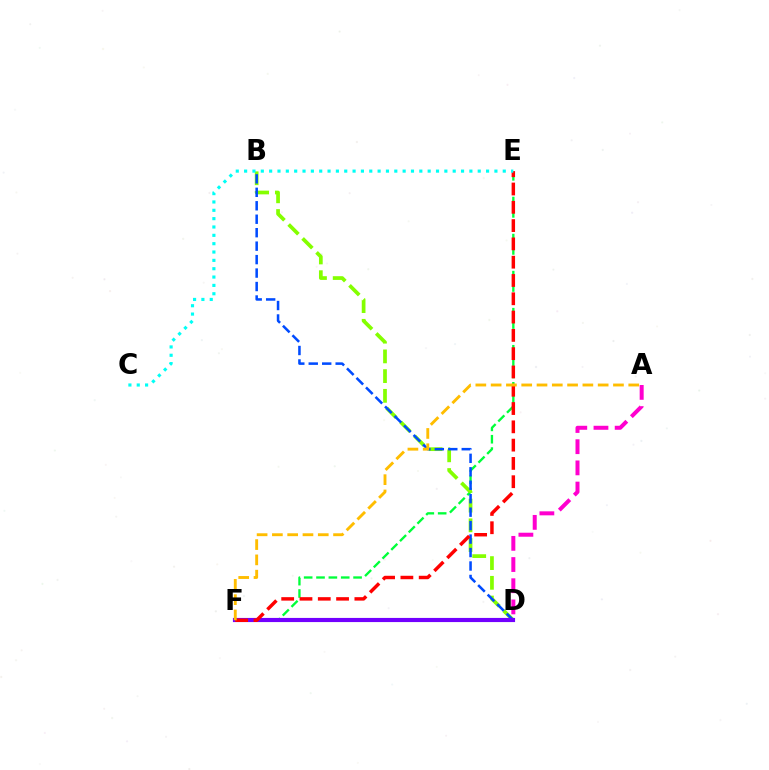{('E', 'F'): [{'color': '#00ff39', 'line_style': 'dashed', 'thickness': 1.68}, {'color': '#ff0000', 'line_style': 'dashed', 'thickness': 2.49}], ('B', 'D'): [{'color': '#84ff00', 'line_style': 'dashed', 'thickness': 2.68}, {'color': '#004bff', 'line_style': 'dashed', 'thickness': 1.83}], ('D', 'F'): [{'color': '#7200ff', 'line_style': 'solid', 'thickness': 2.99}], ('A', 'D'): [{'color': '#ff00cf', 'line_style': 'dashed', 'thickness': 2.88}], ('C', 'E'): [{'color': '#00fff6', 'line_style': 'dotted', 'thickness': 2.27}], ('A', 'F'): [{'color': '#ffbd00', 'line_style': 'dashed', 'thickness': 2.08}]}